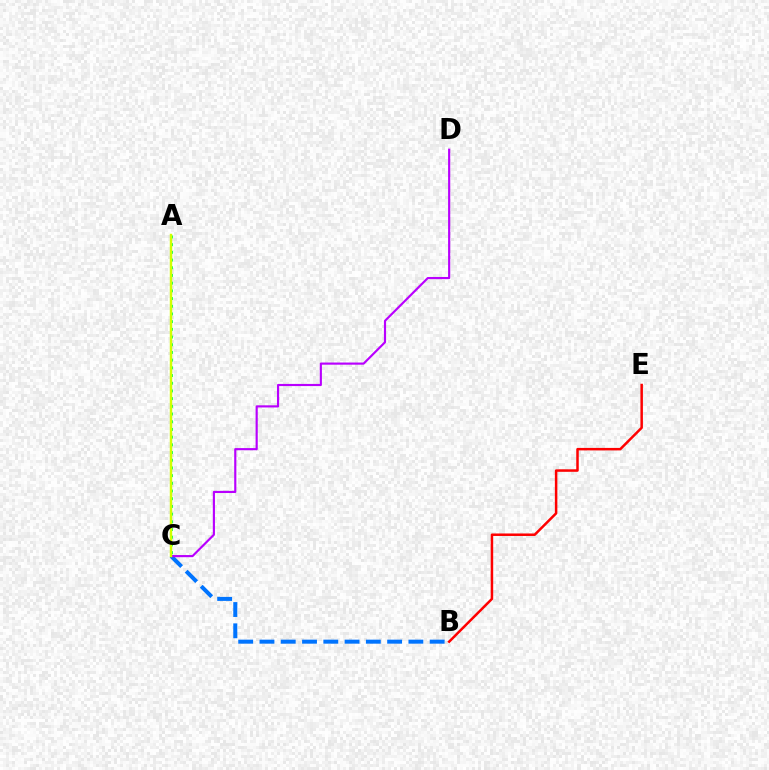{('B', 'C'): [{'color': '#0074ff', 'line_style': 'dashed', 'thickness': 2.89}], ('A', 'C'): [{'color': '#00ff5c', 'line_style': 'dotted', 'thickness': 2.09}, {'color': '#d1ff00', 'line_style': 'solid', 'thickness': 1.74}], ('B', 'E'): [{'color': '#ff0000', 'line_style': 'solid', 'thickness': 1.8}], ('C', 'D'): [{'color': '#b900ff', 'line_style': 'solid', 'thickness': 1.55}]}